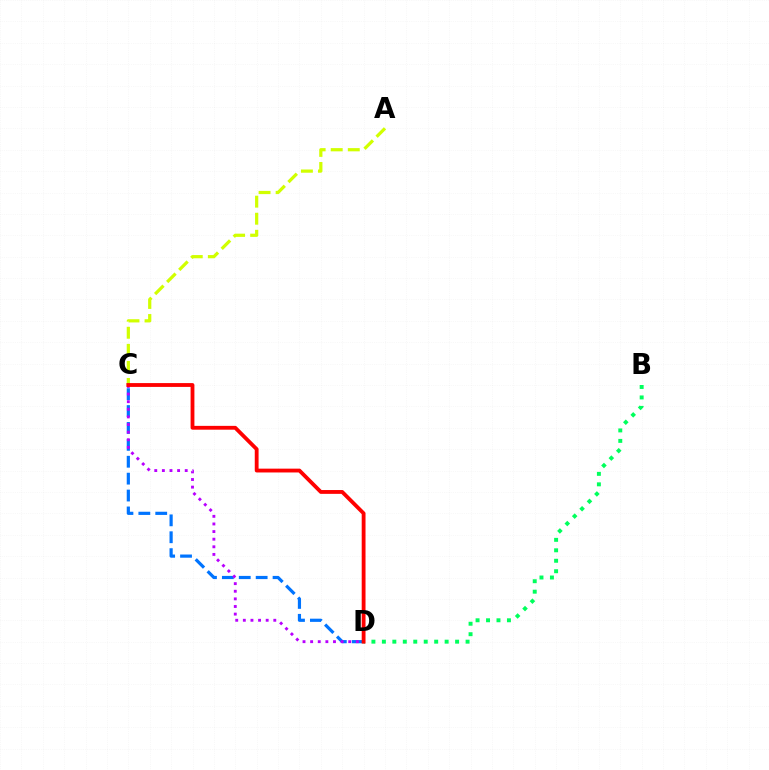{('C', 'D'): [{'color': '#0074ff', 'line_style': 'dashed', 'thickness': 2.3}, {'color': '#b900ff', 'line_style': 'dotted', 'thickness': 2.07}, {'color': '#ff0000', 'line_style': 'solid', 'thickness': 2.75}], ('A', 'C'): [{'color': '#d1ff00', 'line_style': 'dashed', 'thickness': 2.32}], ('B', 'D'): [{'color': '#00ff5c', 'line_style': 'dotted', 'thickness': 2.84}]}